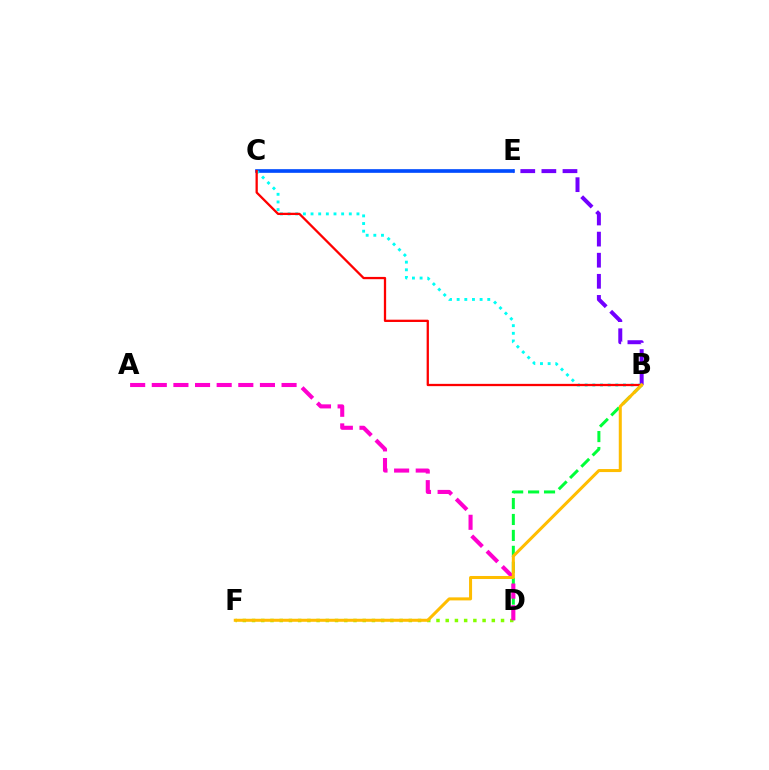{('B', 'D'): [{'color': '#00ff39', 'line_style': 'dashed', 'thickness': 2.16}], ('D', 'F'): [{'color': '#84ff00', 'line_style': 'dotted', 'thickness': 2.51}], ('B', 'E'): [{'color': '#7200ff', 'line_style': 'dashed', 'thickness': 2.87}], ('A', 'D'): [{'color': '#ff00cf', 'line_style': 'dashed', 'thickness': 2.94}], ('C', 'E'): [{'color': '#004bff', 'line_style': 'solid', 'thickness': 2.64}], ('B', 'C'): [{'color': '#00fff6', 'line_style': 'dotted', 'thickness': 2.08}, {'color': '#ff0000', 'line_style': 'solid', 'thickness': 1.64}], ('B', 'F'): [{'color': '#ffbd00', 'line_style': 'solid', 'thickness': 2.18}]}